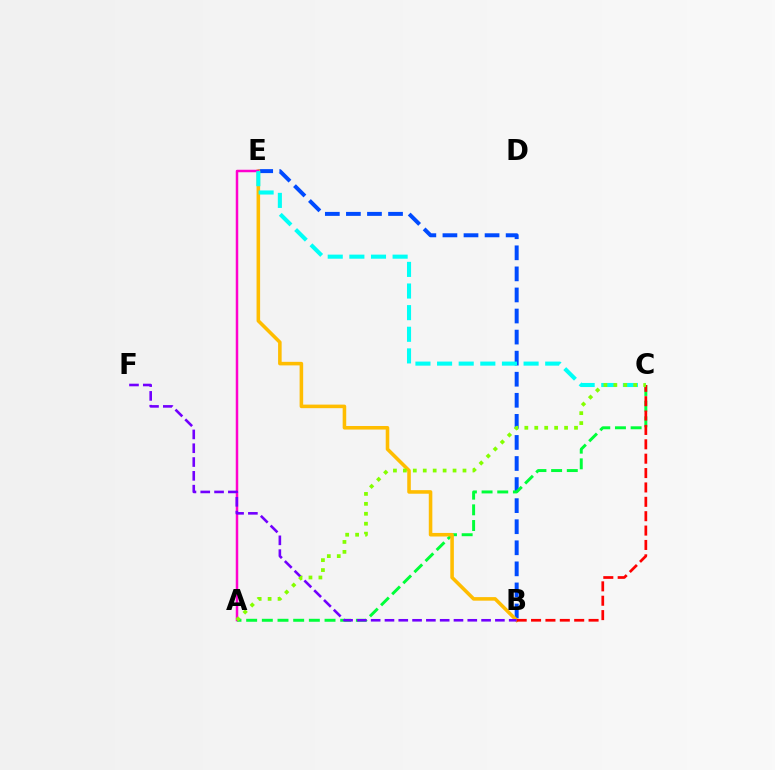{('B', 'E'): [{'color': '#004bff', 'line_style': 'dashed', 'thickness': 2.86}, {'color': '#ffbd00', 'line_style': 'solid', 'thickness': 2.56}], ('A', 'C'): [{'color': '#00ff39', 'line_style': 'dashed', 'thickness': 2.13}, {'color': '#84ff00', 'line_style': 'dotted', 'thickness': 2.7}], ('A', 'E'): [{'color': '#ff00cf', 'line_style': 'solid', 'thickness': 1.79}], ('B', 'C'): [{'color': '#ff0000', 'line_style': 'dashed', 'thickness': 1.95}], ('C', 'E'): [{'color': '#00fff6', 'line_style': 'dashed', 'thickness': 2.94}], ('B', 'F'): [{'color': '#7200ff', 'line_style': 'dashed', 'thickness': 1.88}]}